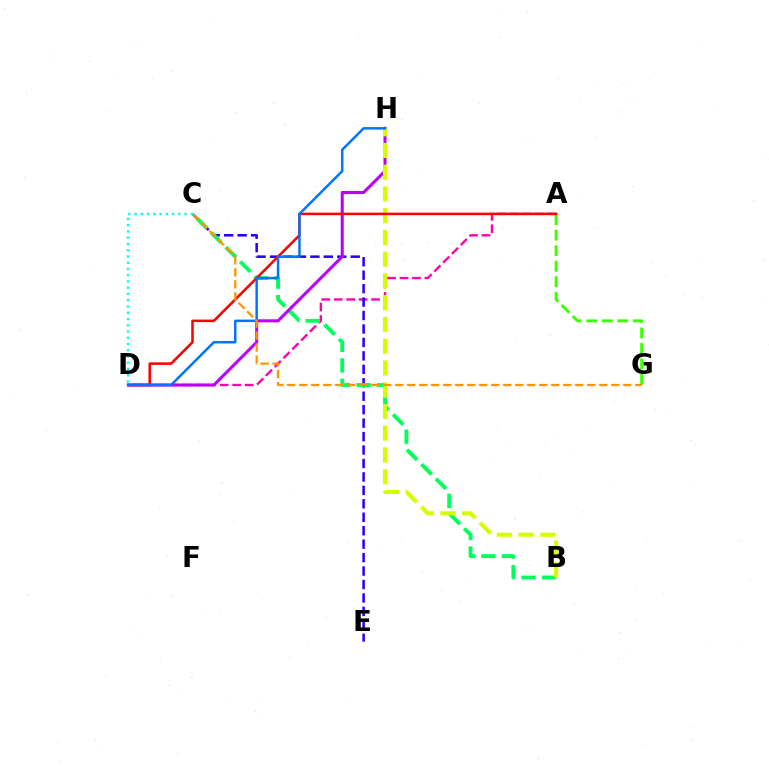{('A', 'D'): [{'color': '#ff00ac', 'line_style': 'dashed', 'thickness': 1.69}, {'color': '#ff0000', 'line_style': 'solid', 'thickness': 1.83}], ('C', 'E'): [{'color': '#2500ff', 'line_style': 'dashed', 'thickness': 1.83}], ('B', 'C'): [{'color': '#00ff5c', 'line_style': 'dashed', 'thickness': 2.78}], ('D', 'H'): [{'color': '#b900ff', 'line_style': 'solid', 'thickness': 2.19}, {'color': '#0074ff', 'line_style': 'solid', 'thickness': 1.78}], ('B', 'H'): [{'color': '#d1ff00', 'line_style': 'dashed', 'thickness': 2.95}], ('A', 'G'): [{'color': '#3dff00', 'line_style': 'dashed', 'thickness': 2.11}], ('C', 'G'): [{'color': '#ff9400', 'line_style': 'dashed', 'thickness': 1.63}], ('C', 'D'): [{'color': '#00fff6', 'line_style': 'dotted', 'thickness': 1.7}]}